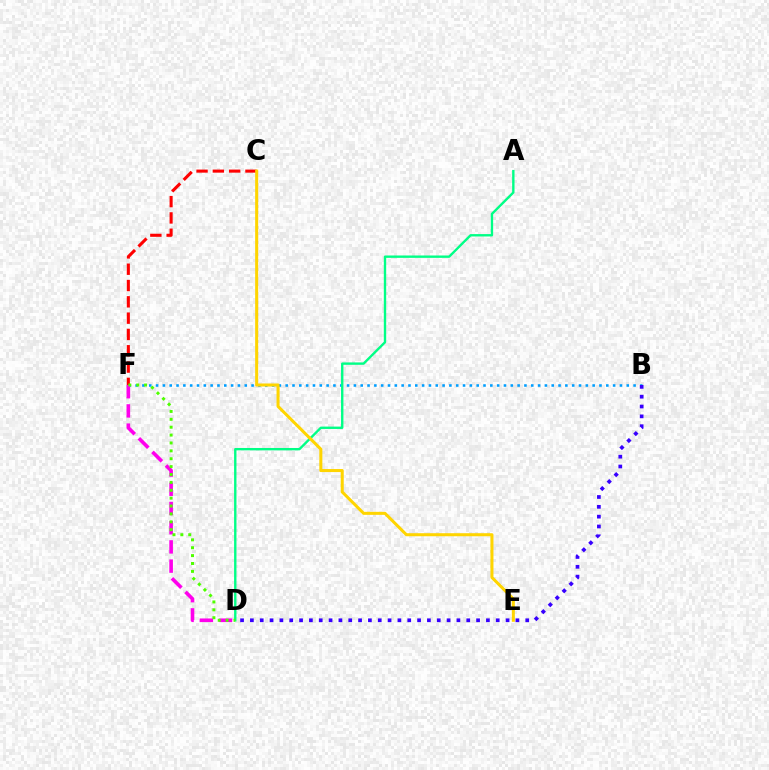{('B', 'F'): [{'color': '#009eff', 'line_style': 'dotted', 'thickness': 1.85}], ('D', 'F'): [{'color': '#ff00ed', 'line_style': 'dashed', 'thickness': 2.61}, {'color': '#4fff00', 'line_style': 'dotted', 'thickness': 2.14}], ('A', 'D'): [{'color': '#00ff86', 'line_style': 'solid', 'thickness': 1.71}], ('B', 'D'): [{'color': '#3700ff', 'line_style': 'dotted', 'thickness': 2.67}], ('C', 'F'): [{'color': '#ff0000', 'line_style': 'dashed', 'thickness': 2.22}], ('C', 'E'): [{'color': '#ffd500', 'line_style': 'solid', 'thickness': 2.19}]}